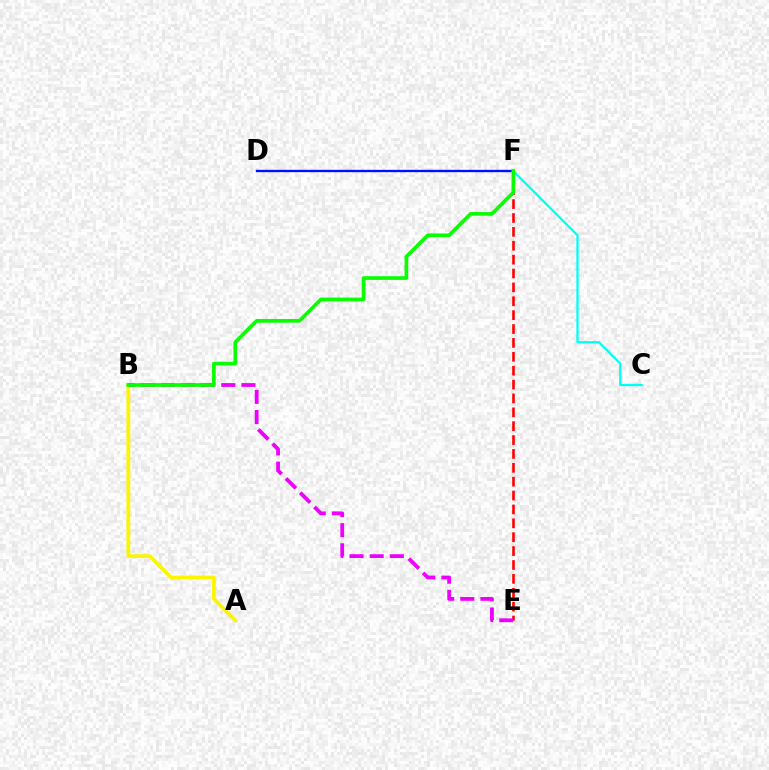{('E', 'F'): [{'color': '#ff0000', 'line_style': 'dashed', 'thickness': 1.89}], ('D', 'F'): [{'color': '#0010ff', 'line_style': 'solid', 'thickness': 1.69}], ('A', 'B'): [{'color': '#fcf500', 'line_style': 'solid', 'thickness': 2.72}], ('C', 'F'): [{'color': '#00fff6', 'line_style': 'solid', 'thickness': 1.65}], ('B', 'E'): [{'color': '#ee00ff', 'line_style': 'dashed', 'thickness': 2.74}], ('B', 'F'): [{'color': '#08ff00', 'line_style': 'solid', 'thickness': 2.65}]}